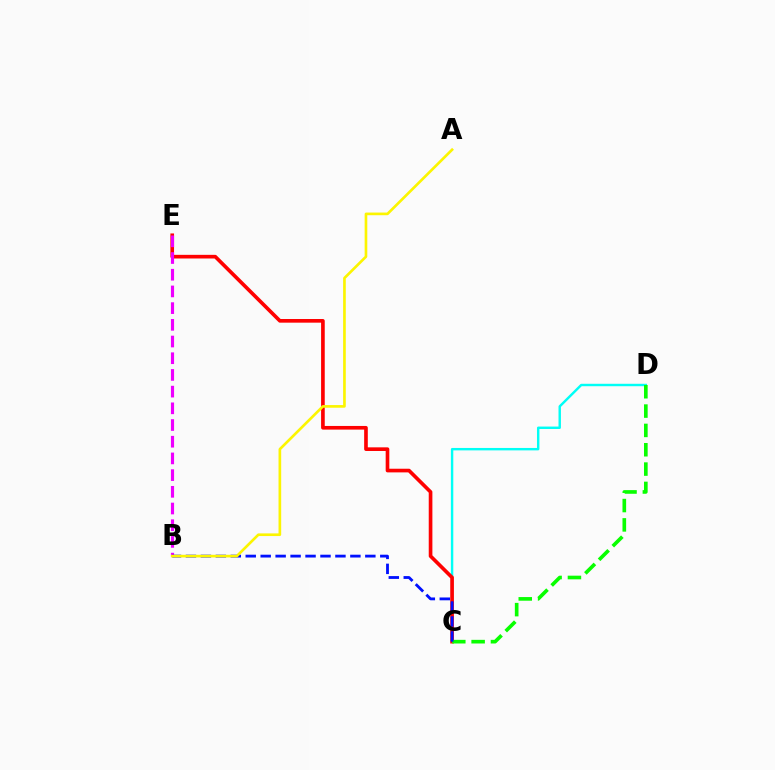{('C', 'D'): [{'color': '#00fff6', 'line_style': 'solid', 'thickness': 1.74}, {'color': '#08ff00', 'line_style': 'dashed', 'thickness': 2.63}], ('C', 'E'): [{'color': '#ff0000', 'line_style': 'solid', 'thickness': 2.63}], ('B', 'E'): [{'color': '#ee00ff', 'line_style': 'dashed', 'thickness': 2.27}], ('B', 'C'): [{'color': '#0010ff', 'line_style': 'dashed', 'thickness': 2.03}], ('A', 'B'): [{'color': '#fcf500', 'line_style': 'solid', 'thickness': 1.91}]}